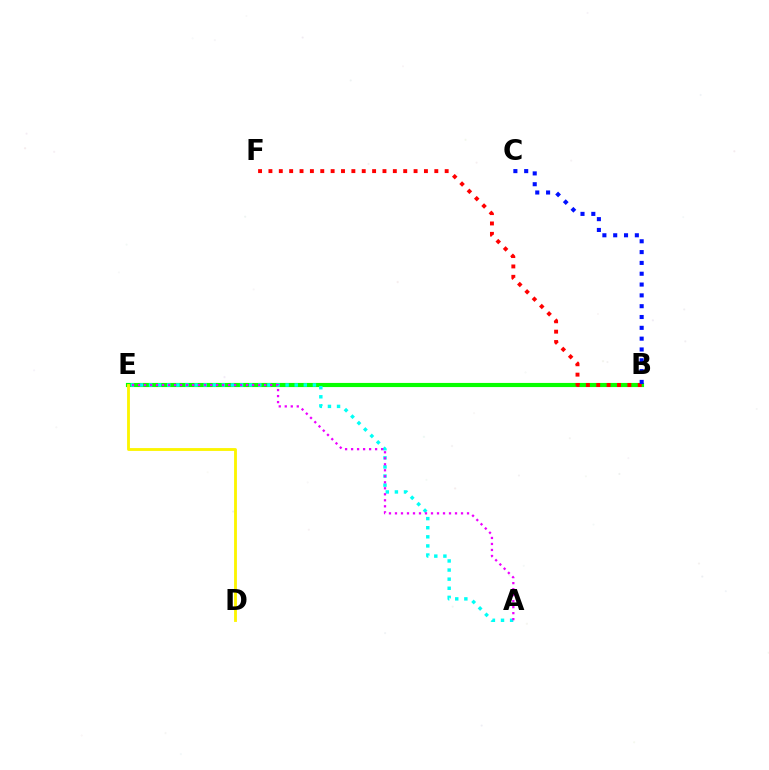{('B', 'E'): [{'color': '#08ff00', 'line_style': 'solid', 'thickness': 2.97}], ('A', 'E'): [{'color': '#00fff6', 'line_style': 'dotted', 'thickness': 2.47}, {'color': '#ee00ff', 'line_style': 'dotted', 'thickness': 1.63}], ('D', 'E'): [{'color': '#fcf500', 'line_style': 'solid', 'thickness': 2.04}], ('B', 'F'): [{'color': '#ff0000', 'line_style': 'dotted', 'thickness': 2.82}], ('B', 'C'): [{'color': '#0010ff', 'line_style': 'dotted', 'thickness': 2.94}]}